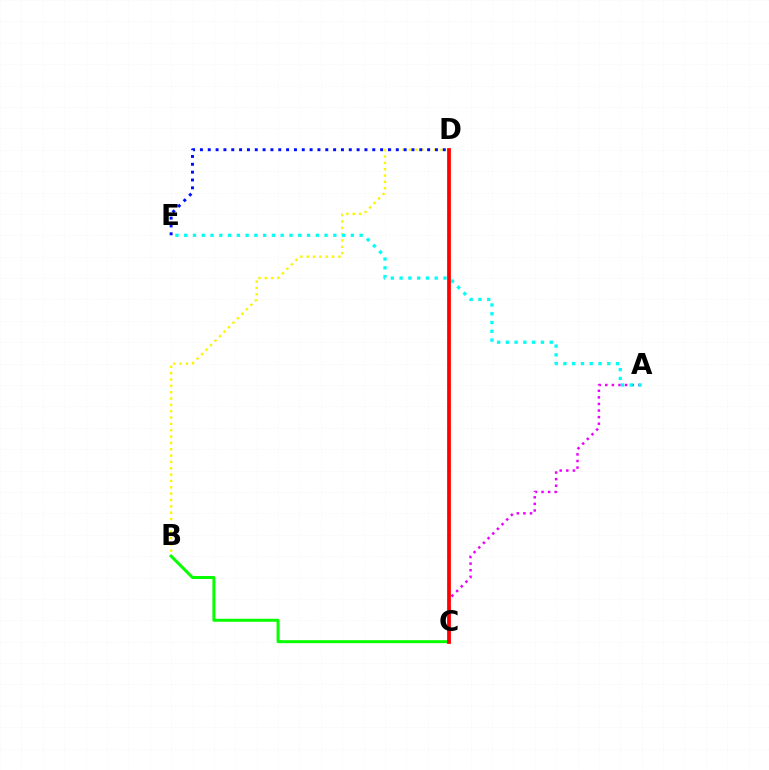{('A', 'C'): [{'color': '#ee00ff', 'line_style': 'dotted', 'thickness': 1.79}], ('B', 'D'): [{'color': '#fcf500', 'line_style': 'dotted', 'thickness': 1.72}], ('D', 'E'): [{'color': '#0010ff', 'line_style': 'dotted', 'thickness': 2.13}], ('B', 'C'): [{'color': '#08ff00', 'line_style': 'solid', 'thickness': 2.15}], ('A', 'E'): [{'color': '#00fff6', 'line_style': 'dotted', 'thickness': 2.38}], ('C', 'D'): [{'color': '#ff0000', 'line_style': 'solid', 'thickness': 2.7}]}